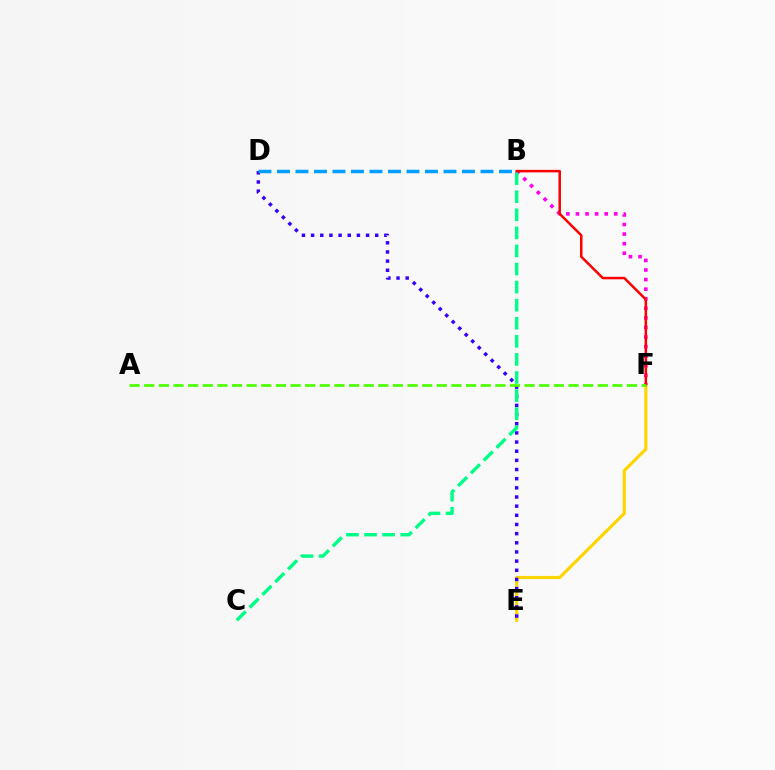{('E', 'F'): [{'color': '#ffd500', 'line_style': 'solid', 'thickness': 2.27}], ('D', 'E'): [{'color': '#3700ff', 'line_style': 'dotted', 'thickness': 2.49}], ('B', 'F'): [{'color': '#ff00ed', 'line_style': 'dotted', 'thickness': 2.6}, {'color': '#ff0000', 'line_style': 'solid', 'thickness': 1.81}], ('B', 'C'): [{'color': '#00ff86', 'line_style': 'dashed', 'thickness': 2.46}], ('A', 'F'): [{'color': '#4fff00', 'line_style': 'dashed', 'thickness': 1.99}], ('B', 'D'): [{'color': '#009eff', 'line_style': 'dashed', 'thickness': 2.51}]}